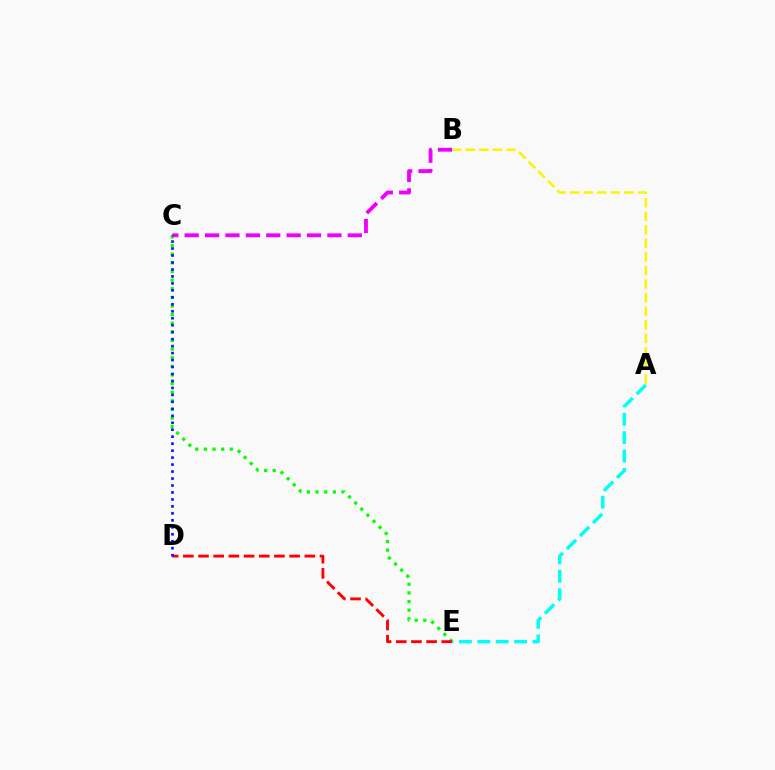{('A', 'B'): [{'color': '#fcf500', 'line_style': 'dashed', 'thickness': 1.84}], ('C', 'E'): [{'color': '#08ff00', 'line_style': 'dotted', 'thickness': 2.34}], ('D', 'E'): [{'color': '#ff0000', 'line_style': 'dashed', 'thickness': 2.06}], ('B', 'C'): [{'color': '#ee00ff', 'line_style': 'dashed', 'thickness': 2.77}], ('C', 'D'): [{'color': '#0010ff', 'line_style': 'dotted', 'thickness': 1.89}], ('A', 'E'): [{'color': '#00fff6', 'line_style': 'dashed', 'thickness': 2.5}]}